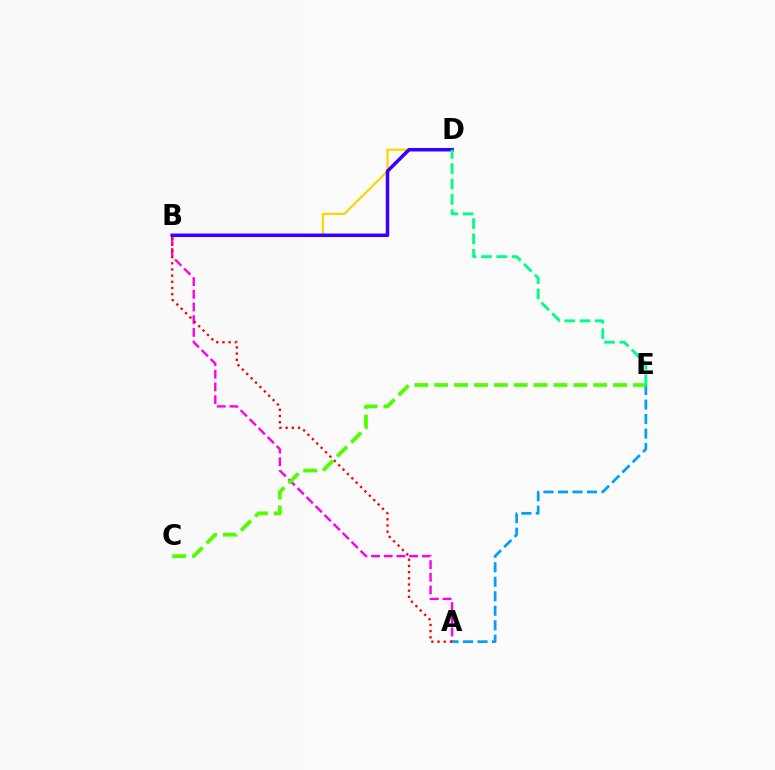{('A', 'B'): [{'color': '#ff00ed', 'line_style': 'dashed', 'thickness': 1.73}, {'color': '#ff0000', 'line_style': 'dotted', 'thickness': 1.68}], ('A', 'E'): [{'color': '#009eff', 'line_style': 'dashed', 'thickness': 1.97}], ('C', 'E'): [{'color': '#4fff00', 'line_style': 'dashed', 'thickness': 2.7}], ('B', 'D'): [{'color': '#ffd500', 'line_style': 'solid', 'thickness': 1.61}, {'color': '#3700ff', 'line_style': 'solid', 'thickness': 2.54}], ('D', 'E'): [{'color': '#00ff86', 'line_style': 'dashed', 'thickness': 2.08}]}